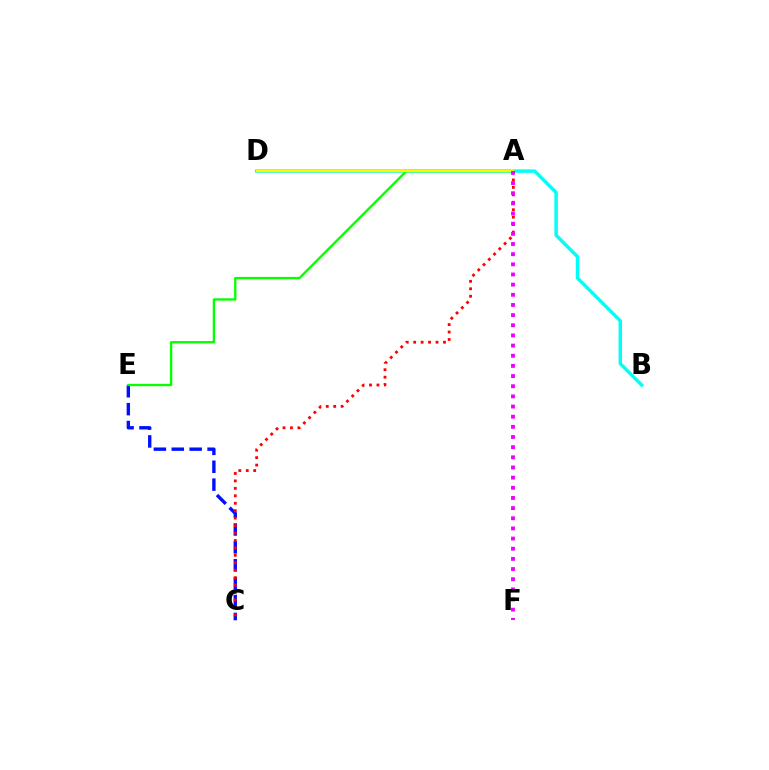{('C', 'E'): [{'color': '#0010ff', 'line_style': 'dashed', 'thickness': 2.43}], ('A', 'C'): [{'color': '#ff0000', 'line_style': 'dotted', 'thickness': 2.02}], ('B', 'D'): [{'color': '#00fff6', 'line_style': 'solid', 'thickness': 2.48}], ('A', 'E'): [{'color': '#08ff00', 'line_style': 'solid', 'thickness': 1.68}], ('A', 'D'): [{'color': '#fcf500', 'line_style': 'solid', 'thickness': 1.74}], ('A', 'F'): [{'color': '#ee00ff', 'line_style': 'dotted', 'thickness': 2.76}]}